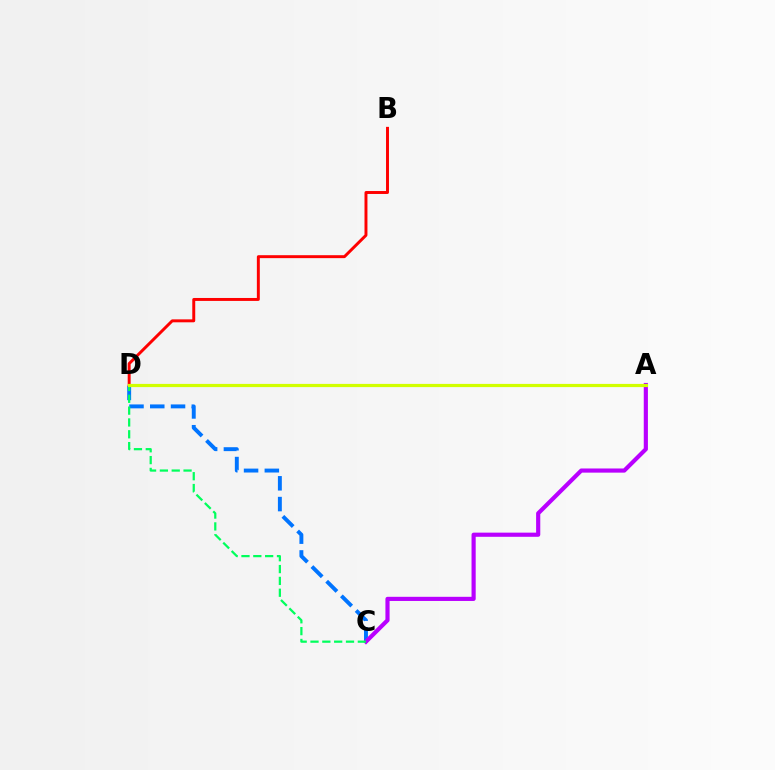{('C', 'D'): [{'color': '#0074ff', 'line_style': 'dashed', 'thickness': 2.82}, {'color': '#00ff5c', 'line_style': 'dashed', 'thickness': 1.61}], ('B', 'D'): [{'color': '#ff0000', 'line_style': 'solid', 'thickness': 2.12}], ('A', 'C'): [{'color': '#b900ff', 'line_style': 'solid', 'thickness': 2.99}], ('A', 'D'): [{'color': '#d1ff00', 'line_style': 'solid', 'thickness': 2.3}]}